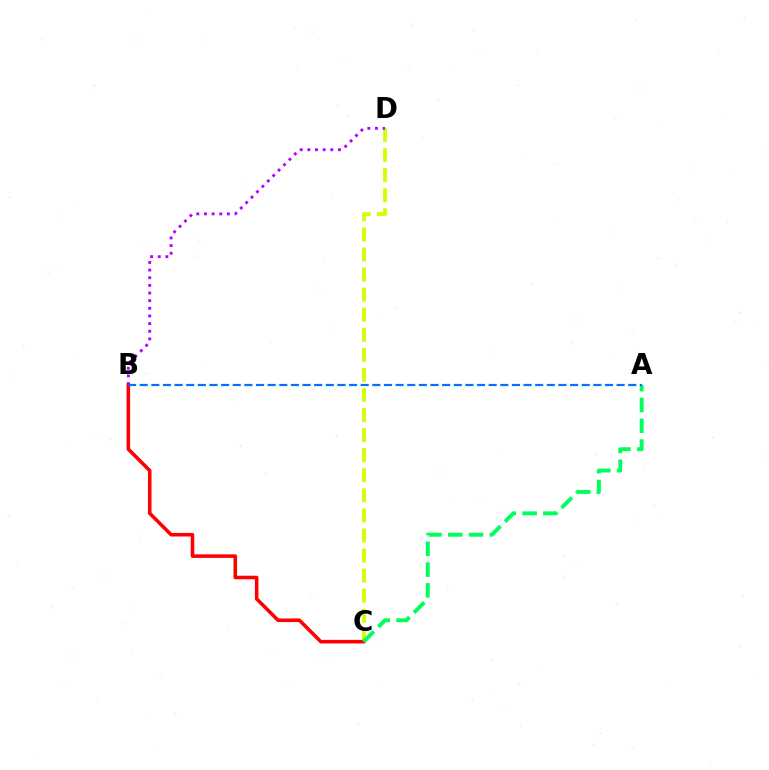{('C', 'D'): [{'color': '#d1ff00', 'line_style': 'dashed', 'thickness': 2.73}], ('B', 'C'): [{'color': '#ff0000', 'line_style': 'solid', 'thickness': 2.56}], ('A', 'C'): [{'color': '#00ff5c', 'line_style': 'dashed', 'thickness': 2.82}], ('A', 'B'): [{'color': '#0074ff', 'line_style': 'dashed', 'thickness': 1.58}], ('B', 'D'): [{'color': '#b900ff', 'line_style': 'dotted', 'thickness': 2.08}]}